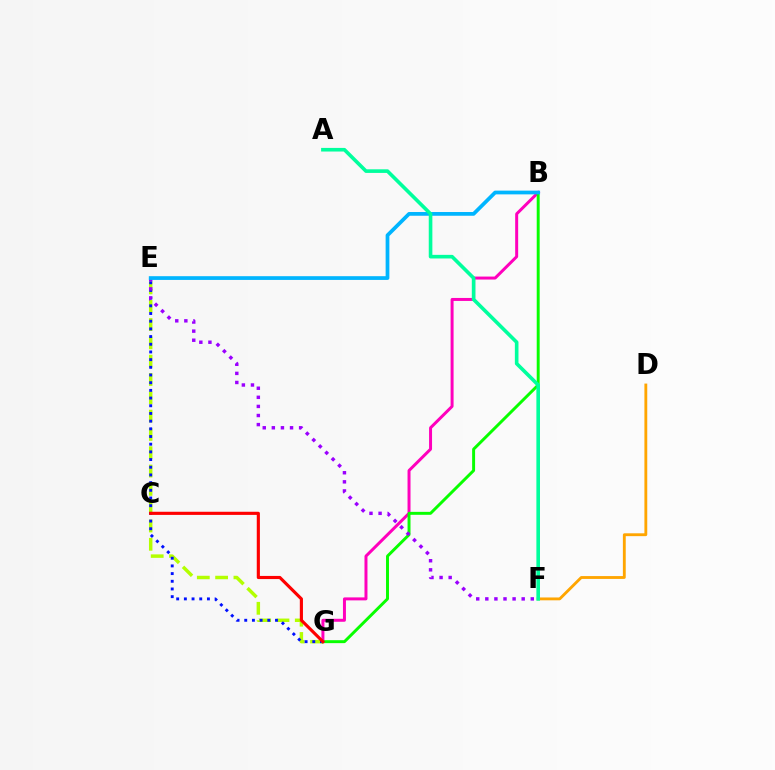{('B', 'G'): [{'color': '#ff00bd', 'line_style': 'solid', 'thickness': 2.15}, {'color': '#08ff00', 'line_style': 'solid', 'thickness': 2.12}], ('E', 'G'): [{'color': '#b3ff00', 'line_style': 'dashed', 'thickness': 2.49}, {'color': '#0010ff', 'line_style': 'dotted', 'thickness': 2.09}], ('E', 'F'): [{'color': '#9b00ff', 'line_style': 'dotted', 'thickness': 2.47}], ('D', 'F'): [{'color': '#ffa500', 'line_style': 'solid', 'thickness': 2.05}], ('C', 'G'): [{'color': '#ff0000', 'line_style': 'solid', 'thickness': 2.26}], ('B', 'E'): [{'color': '#00b5ff', 'line_style': 'solid', 'thickness': 2.69}], ('A', 'F'): [{'color': '#00ff9d', 'line_style': 'solid', 'thickness': 2.6}]}